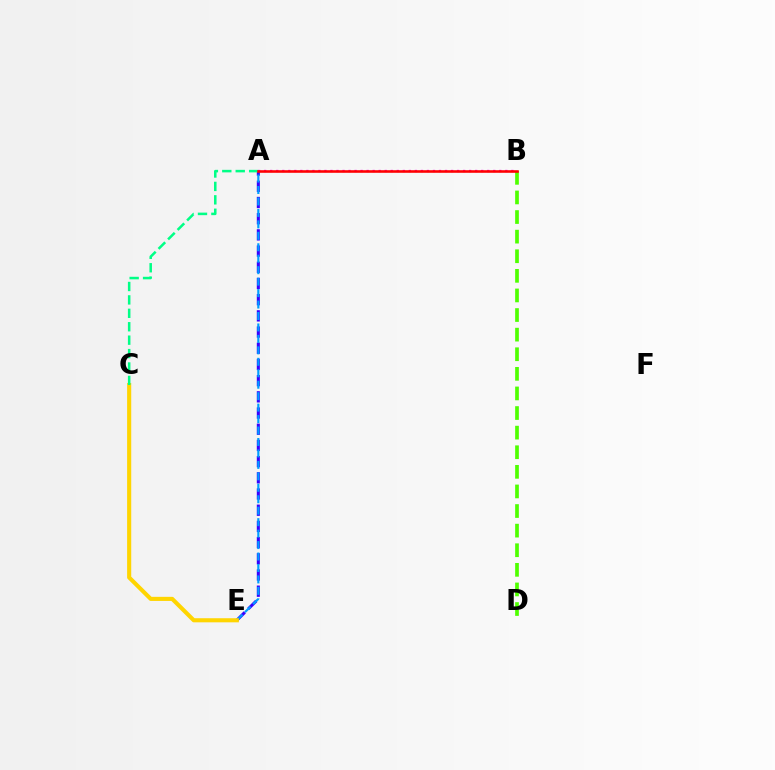{('A', 'E'): [{'color': '#3700ff', 'line_style': 'dashed', 'thickness': 2.2}, {'color': '#009eff', 'line_style': 'dashed', 'thickness': 1.56}], ('B', 'D'): [{'color': '#4fff00', 'line_style': 'dashed', 'thickness': 2.66}], ('C', 'E'): [{'color': '#ffd500', 'line_style': 'solid', 'thickness': 2.95}], ('A', 'B'): [{'color': '#ff00ed', 'line_style': 'dotted', 'thickness': 1.64}, {'color': '#ff0000', 'line_style': 'solid', 'thickness': 1.86}], ('A', 'C'): [{'color': '#00ff86', 'line_style': 'dashed', 'thickness': 1.82}]}